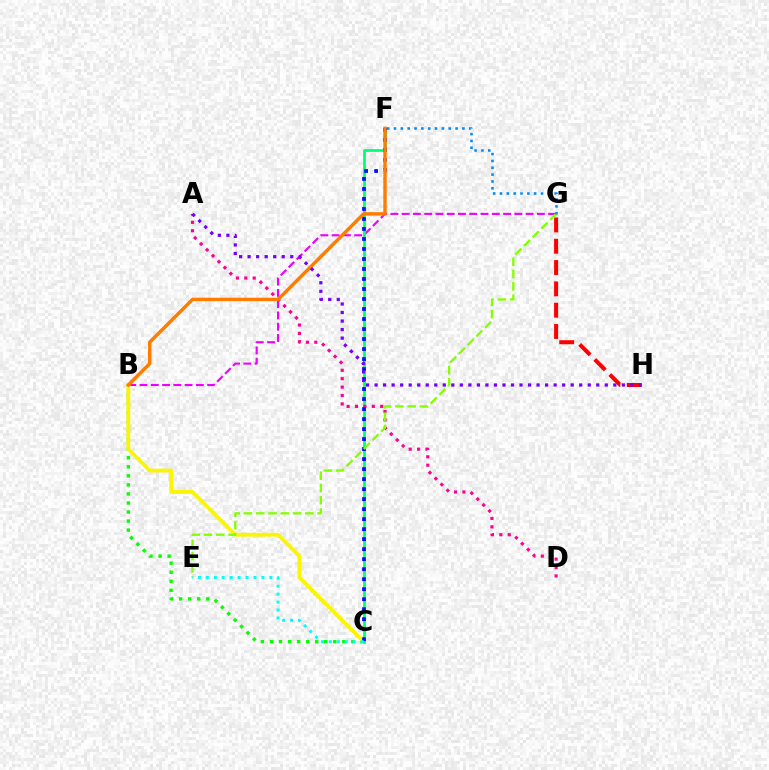{('B', 'G'): [{'color': '#ee00ff', 'line_style': 'dashed', 'thickness': 1.53}], ('B', 'C'): [{'color': '#08ff00', 'line_style': 'dotted', 'thickness': 2.46}, {'color': '#fcf500', 'line_style': 'solid', 'thickness': 2.73}], ('G', 'H'): [{'color': '#ff0000', 'line_style': 'dashed', 'thickness': 2.9}], ('C', 'F'): [{'color': '#00ff74', 'line_style': 'solid', 'thickness': 1.98}, {'color': '#0010ff', 'line_style': 'dotted', 'thickness': 2.72}], ('A', 'D'): [{'color': '#ff0094', 'line_style': 'dotted', 'thickness': 2.28}], ('E', 'G'): [{'color': '#84ff00', 'line_style': 'dashed', 'thickness': 1.67}], ('B', 'F'): [{'color': '#ff7c00', 'line_style': 'solid', 'thickness': 2.47}], ('A', 'H'): [{'color': '#7200ff', 'line_style': 'dotted', 'thickness': 2.32}], ('F', 'G'): [{'color': '#008cff', 'line_style': 'dotted', 'thickness': 1.86}], ('C', 'E'): [{'color': '#00fff6', 'line_style': 'dotted', 'thickness': 2.16}]}